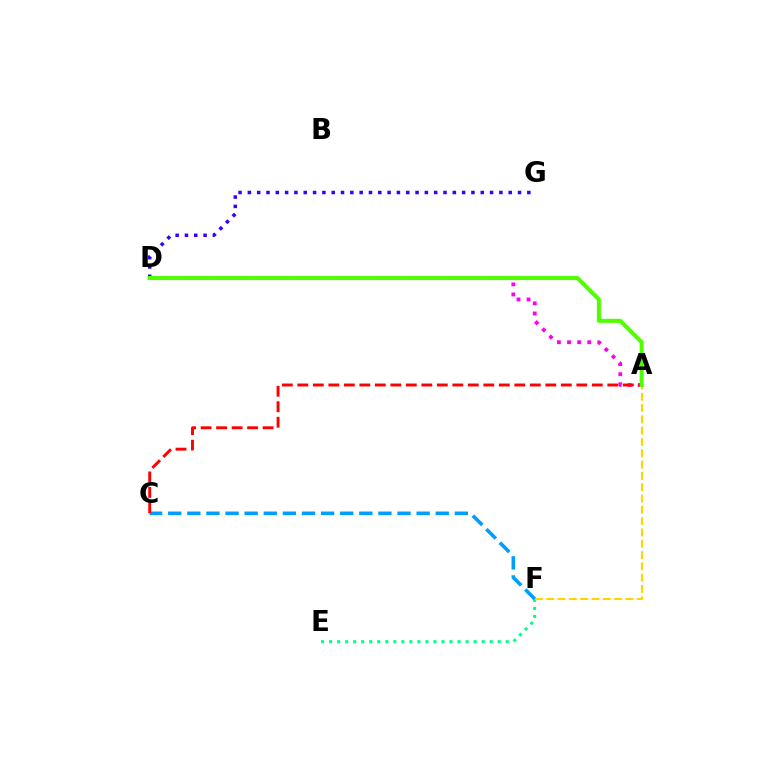{('E', 'F'): [{'color': '#00ff86', 'line_style': 'dotted', 'thickness': 2.18}], ('A', 'F'): [{'color': '#ffd500', 'line_style': 'dashed', 'thickness': 1.54}], ('A', 'D'): [{'color': '#ff00ed', 'line_style': 'dotted', 'thickness': 2.74}, {'color': '#4fff00', 'line_style': 'solid', 'thickness': 2.9}], ('C', 'F'): [{'color': '#009eff', 'line_style': 'dashed', 'thickness': 2.6}], ('A', 'C'): [{'color': '#ff0000', 'line_style': 'dashed', 'thickness': 2.11}], ('D', 'G'): [{'color': '#3700ff', 'line_style': 'dotted', 'thickness': 2.53}]}